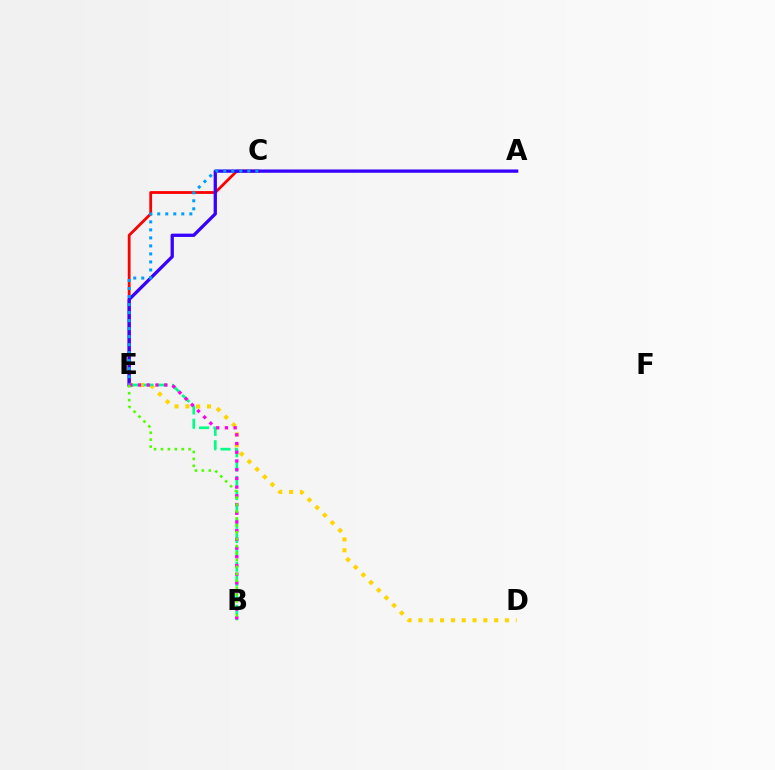{('C', 'E'): [{'color': '#ff0000', 'line_style': 'solid', 'thickness': 2.01}, {'color': '#009eff', 'line_style': 'dotted', 'thickness': 2.18}], ('A', 'E'): [{'color': '#3700ff', 'line_style': 'solid', 'thickness': 2.37}], ('D', 'E'): [{'color': '#ffd500', 'line_style': 'dotted', 'thickness': 2.94}], ('B', 'E'): [{'color': '#00ff86', 'line_style': 'dashed', 'thickness': 1.94}, {'color': '#ff00ed', 'line_style': 'dotted', 'thickness': 2.37}, {'color': '#4fff00', 'line_style': 'dotted', 'thickness': 1.88}]}